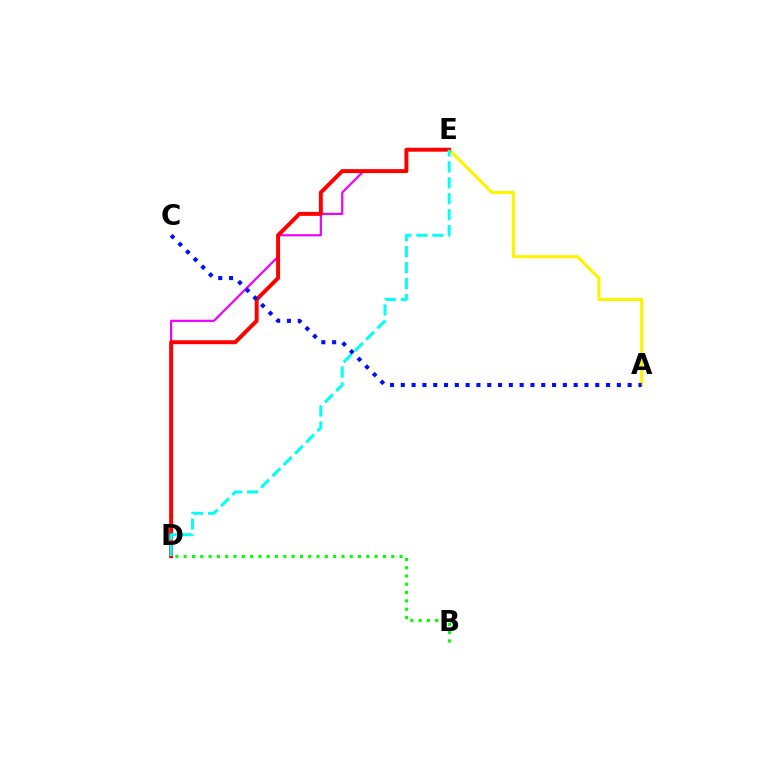{('B', 'D'): [{'color': '#08ff00', 'line_style': 'dotted', 'thickness': 2.26}], ('D', 'E'): [{'color': '#ee00ff', 'line_style': 'solid', 'thickness': 1.58}, {'color': '#ff0000', 'line_style': 'solid', 'thickness': 2.84}, {'color': '#00fff6', 'line_style': 'dashed', 'thickness': 2.17}], ('A', 'E'): [{'color': '#fcf500', 'line_style': 'solid', 'thickness': 2.25}], ('A', 'C'): [{'color': '#0010ff', 'line_style': 'dotted', 'thickness': 2.94}]}